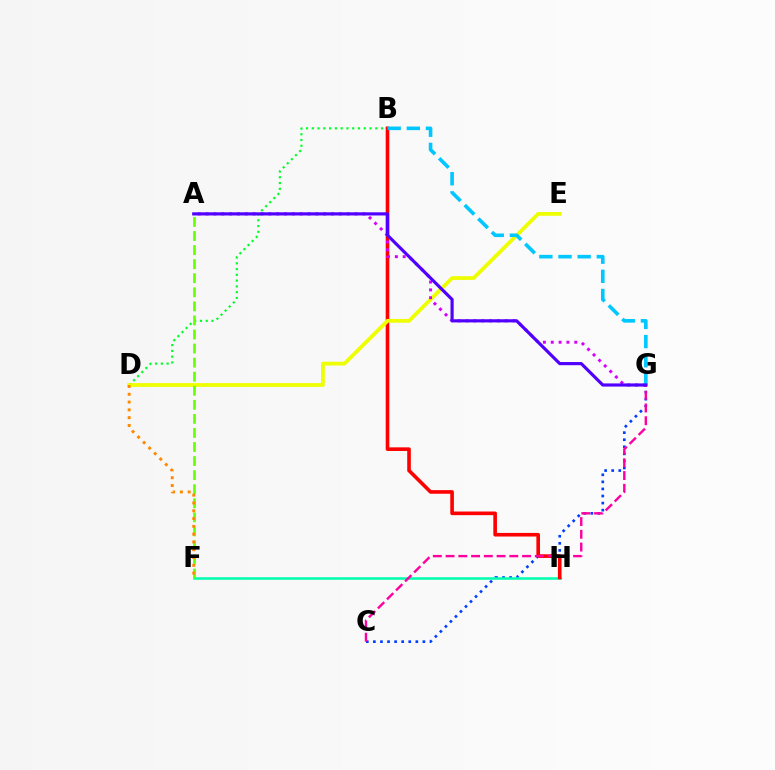{('C', 'G'): [{'color': '#003fff', 'line_style': 'dotted', 'thickness': 1.92}, {'color': '#ff00a0', 'line_style': 'dashed', 'thickness': 1.73}], ('B', 'D'): [{'color': '#00ff27', 'line_style': 'dotted', 'thickness': 1.57}], ('F', 'H'): [{'color': '#00ffaf', 'line_style': 'solid', 'thickness': 1.82}], ('B', 'H'): [{'color': '#ff0000', 'line_style': 'solid', 'thickness': 2.61}], ('D', 'E'): [{'color': '#eeff00', 'line_style': 'solid', 'thickness': 2.72}], ('A', 'F'): [{'color': '#66ff00', 'line_style': 'dashed', 'thickness': 1.91}], ('A', 'G'): [{'color': '#d600ff', 'line_style': 'dotted', 'thickness': 2.13}, {'color': '#4f00ff', 'line_style': 'solid', 'thickness': 2.27}], ('D', 'F'): [{'color': '#ff8800', 'line_style': 'dotted', 'thickness': 2.12}], ('B', 'G'): [{'color': '#00c7ff', 'line_style': 'dashed', 'thickness': 2.6}]}